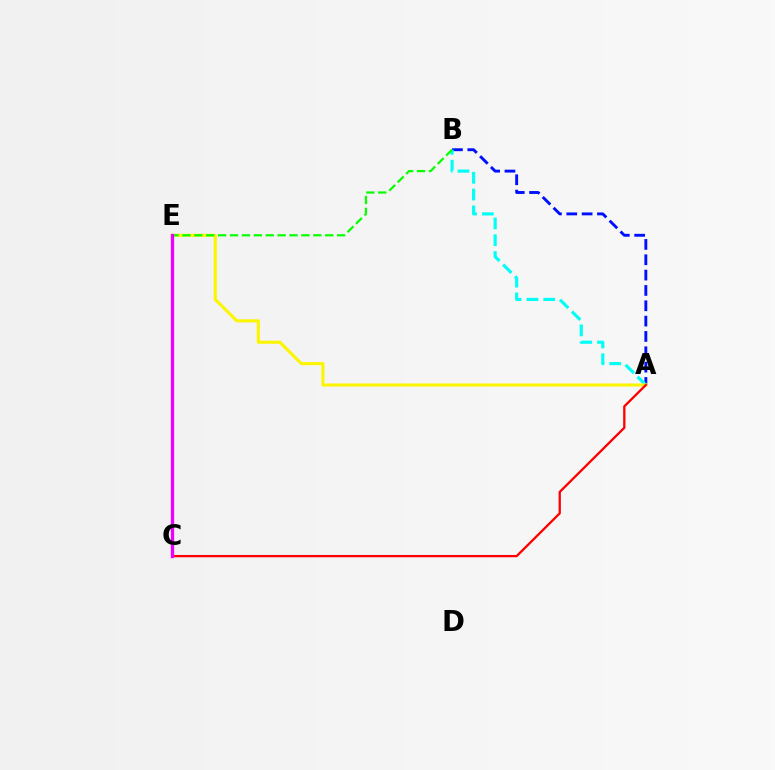{('A', 'B'): [{'color': '#0010ff', 'line_style': 'dashed', 'thickness': 2.08}, {'color': '#00fff6', 'line_style': 'dashed', 'thickness': 2.28}], ('A', 'E'): [{'color': '#fcf500', 'line_style': 'solid', 'thickness': 2.22}], ('B', 'E'): [{'color': '#08ff00', 'line_style': 'dashed', 'thickness': 1.62}], ('A', 'C'): [{'color': '#ff0000', 'line_style': 'solid', 'thickness': 1.66}], ('C', 'E'): [{'color': '#ee00ff', 'line_style': 'solid', 'thickness': 2.36}]}